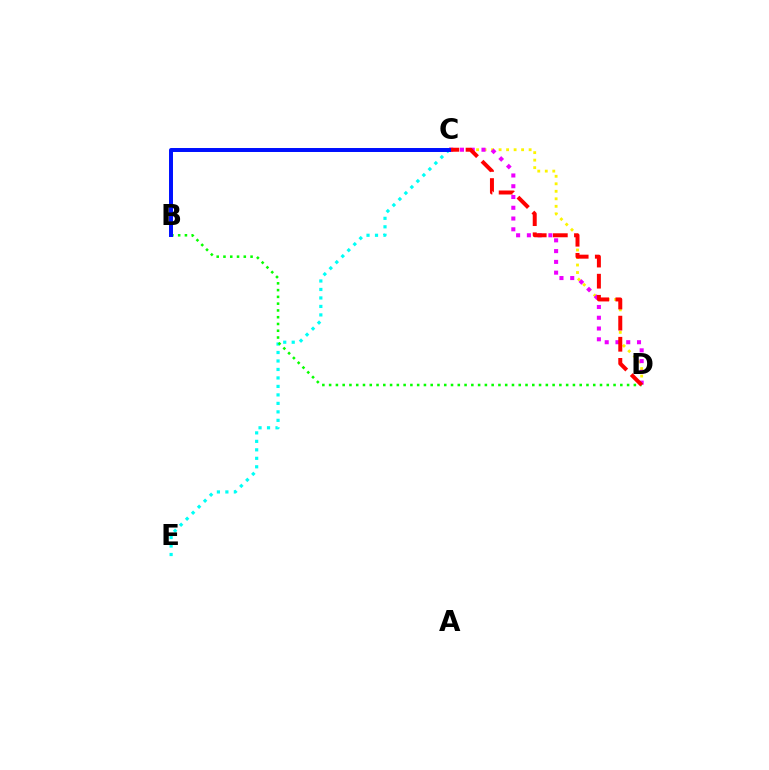{('C', 'D'): [{'color': '#fcf500', 'line_style': 'dotted', 'thickness': 2.04}, {'color': '#ee00ff', 'line_style': 'dotted', 'thickness': 2.92}, {'color': '#ff0000', 'line_style': 'dashed', 'thickness': 2.87}], ('C', 'E'): [{'color': '#00fff6', 'line_style': 'dotted', 'thickness': 2.3}], ('B', 'D'): [{'color': '#08ff00', 'line_style': 'dotted', 'thickness': 1.84}], ('B', 'C'): [{'color': '#0010ff', 'line_style': 'solid', 'thickness': 2.86}]}